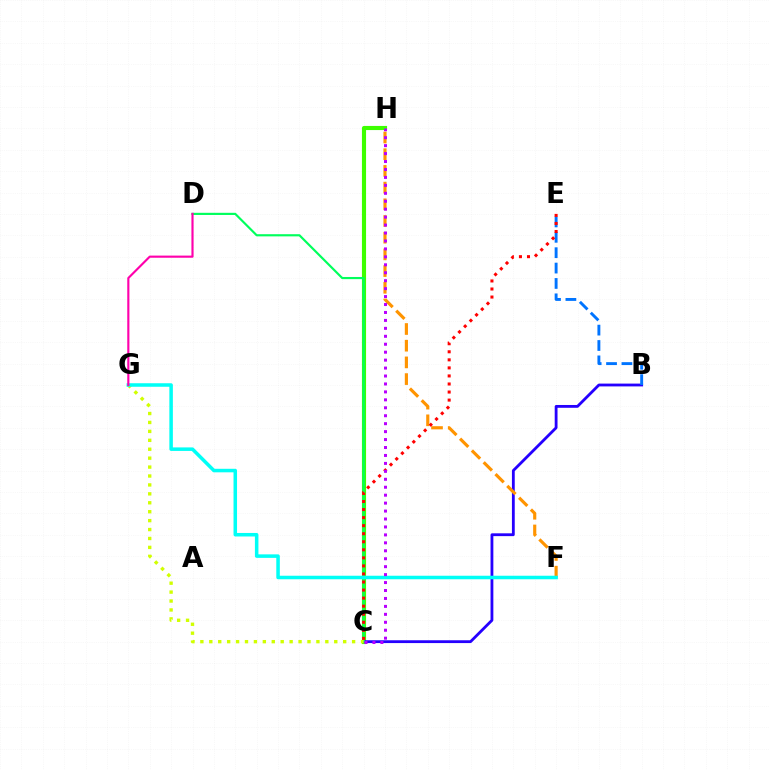{('C', 'H'): [{'color': '#3dff00', 'line_style': 'solid', 'thickness': 2.97}, {'color': '#b900ff', 'line_style': 'dotted', 'thickness': 2.16}], ('B', 'C'): [{'color': '#2500ff', 'line_style': 'solid', 'thickness': 2.03}], ('C', 'D'): [{'color': '#00ff5c', 'line_style': 'solid', 'thickness': 1.56}], ('C', 'G'): [{'color': '#d1ff00', 'line_style': 'dotted', 'thickness': 2.43}], ('F', 'H'): [{'color': '#ff9400', 'line_style': 'dashed', 'thickness': 2.27}], ('B', 'E'): [{'color': '#0074ff', 'line_style': 'dashed', 'thickness': 2.09}], ('C', 'E'): [{'color': '#ff0000', 'line_style': 'dotted', 'thickness': 2.19}], ('F', 'G'): [{'color': '#00fff6', 'line_style': 'solid', 'thickness': 2.53}], ('D', 'G'): [{'color': '#ff00ac', 'line_style': 'solid', 'thickness': 1.54}]}